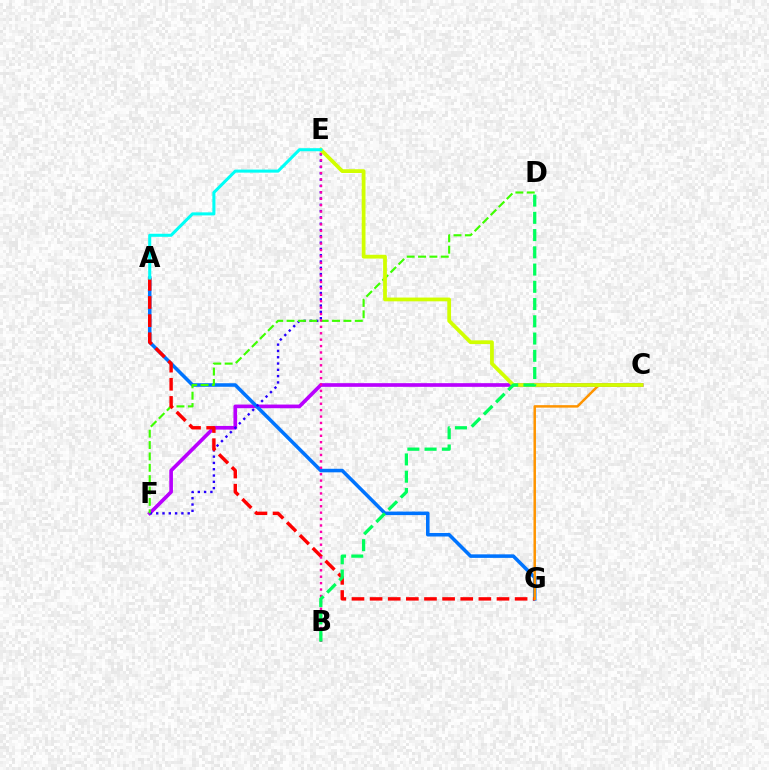{('C', 'F'): [{'color': '#b900ff', 'line_style': 'solid', 'thickness': 2.64}], ('A', 'G'): [{'color': '#0074ff', 'line_style': 'solid', 'thickness': 2.55}, {'color': '#ff0000', 'line_style': 'dashed', 'thickness': 2.46}], ('E', 'F'): [{'color': '#2500ff', 'line_style': 'dotted', 'thickness': 1.71}], ('D', 'F'): [{'color': '#3dff00', 'line_style': 'dashed', 'thickness': 1.54}], ('B', 'E'): [{'color': '#ff00ac', 'line_style': 'dotted', 'thickness': 1.74}], ('C', 'G'): [{'color': '#ff9400', 'line_style': 'solid', 'thickness': 1.79}], ('C', 'E'): [{'color': '#d1ff00', 'line_style': 'solid', 'thickness': 2.71}], ('B', 'D'): [{'color': '#00ff5c', 'line_style': 'dashed', 'thickness': 2.34}], ('A', 'E'): [{'color': '#00fff6', 'line_style': 'solid', 'thickness': 2.2}]}